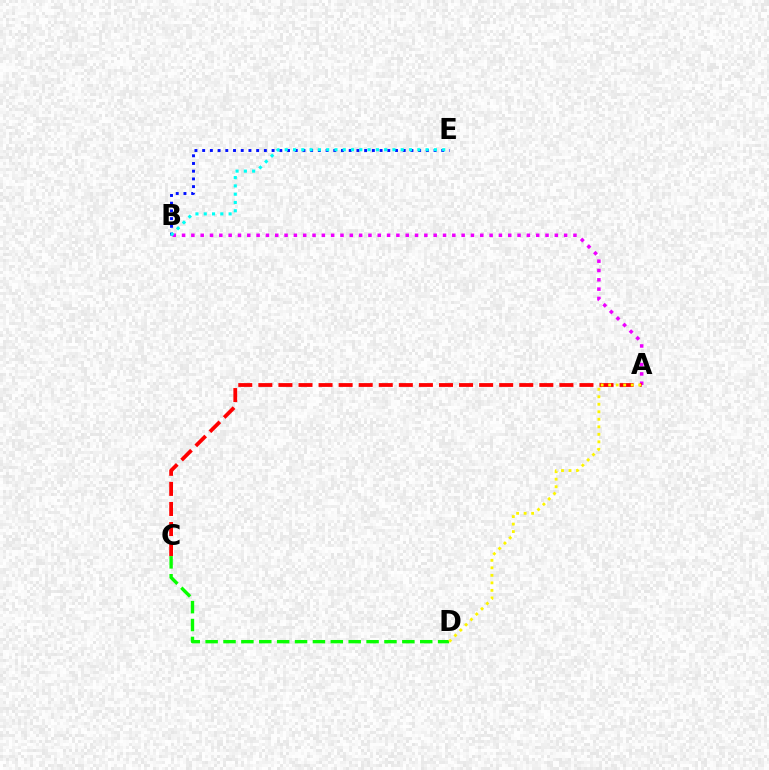{('A', 'B'): [{'color': '#ee00ff', 'line_style': 'dotted', 'thickness': 2.53}], ('B', 'E'): [{'color': '#0010ff', 'line_style': 'dotted', 'thickness': 2.1}, {'color': '#00fff6', 'line_style': 'dotted', 'thickness': 2.25}], ('A', 'C'): [{'color': '#ff0000', 'line_style': 'dashed', 'thickness': 2.73}], ('C', 'D'): [{'color': '#08ff00', 'line_style': 'dashed', 'thickness': 2.43}], ('A', 'D'): [{'color': '#fcf500', 'line_style': 'dotted', 'thickness': 2.04}]}